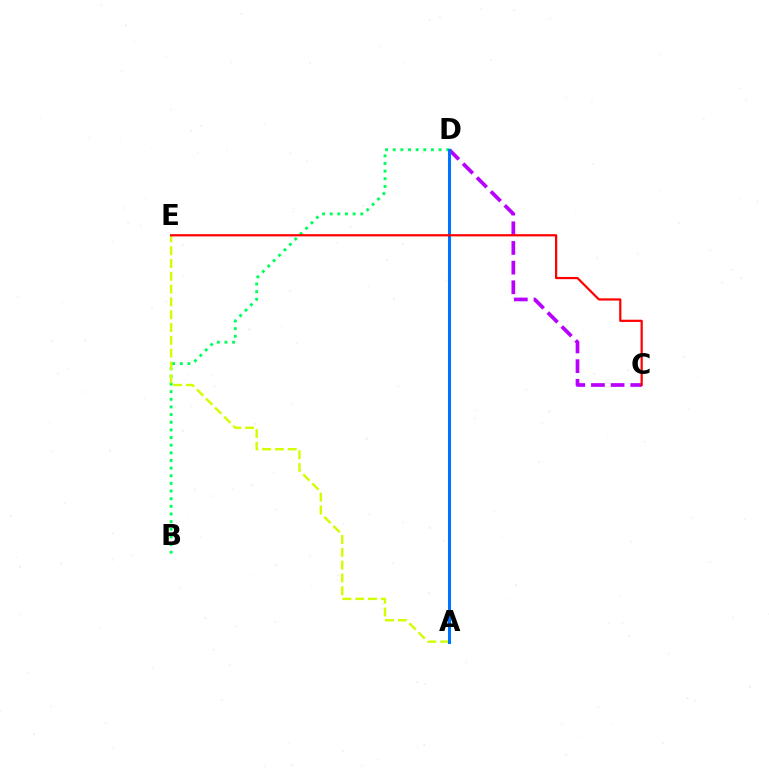{('C', 'D'): [{'color': '#b900ff', 'line_style': 'dashed', 'thickness': 2.67}], ('B', 'D'): [{'color': '#00ff5c', 'line_style': 'dotted', 'thickness': 2.08}], ('A', 'E'): [{'color': '#d1ff00', 'line_style': 'dashed', 'thickness': 1.74}], ('A', 'D'): [{'color': '#0074ff', 'line_style': 'solid', 'thickness': 2.19}], ('C', 'E'): [{'color': '#ff0000', 'line_style': 'solid', 'thickness': 1.6}]}